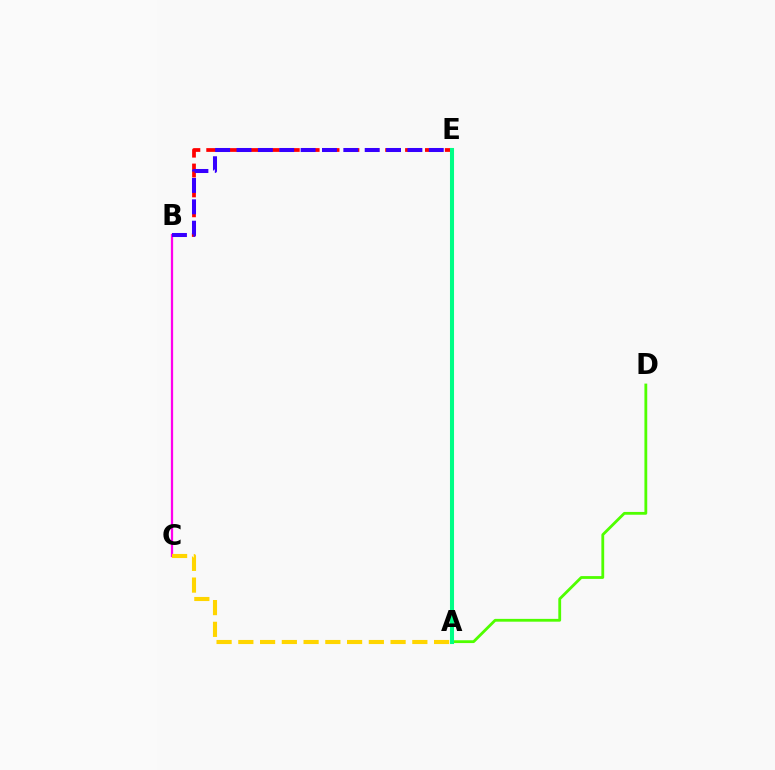{('A', 'D'): [{'color': '#4fff00', 'line_style': 'solid', 'thickness': 2.02}], ('B', 'E'): [{'color': '#ff0000', 'line_style': 'dashed', 'thickness': 2.7}, {'color': '#3700ff', 'line_style': 'dashed', 'thickness': 2.9}], ('B', 'C'): [{'color': '#ff00ed', 'line_style': 'solid', 'thickness': 1.62}], ('A', 'E'): [{'color': '#009eff', 'line_style': 'solid', 'thickness': 2.68}, {'color': '#00ff86', 'line_style': 'solid', 'thickness': 2.92}], ('A', 'C'): [{'color': '#ffd500', 'line_style': 'dashed', 'thickness': 2.95}]}